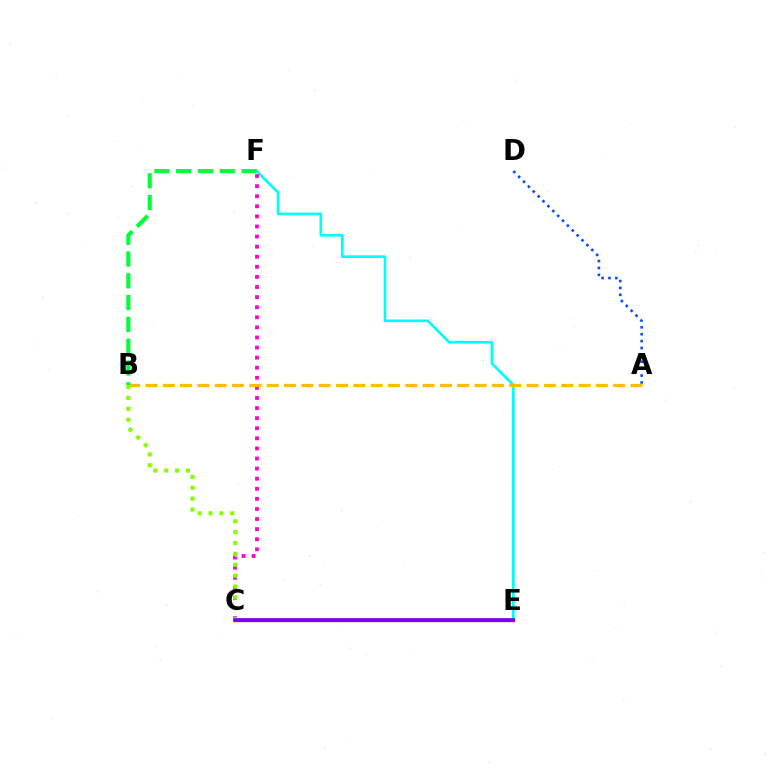{('E', 'F'): [{'color': '#00fff6', 'line_style': 'solid', 'thickness': 1.93}], ('A', 'D'): [{'color': '#004bff', 'line_style': 'dotted', 'thickness': 1.87}], ('C', 'F'): [{'color': '#ff00cf', 'line_style': 'dotted', 'thickness': 2.74}], ('A', 'B'): [{'color': '#ffbd00', 'line_style': 'dashed', 'thickness': 2.35}], ('C', 'E'): [{'color': '#ff0000', 'line_style': 'solid', 'thickness': 2.4}, {'color': '#7200ff', 'line_style': 'solid', 'thickness': 2.59}], ('B', 'C'): [{'color': '#84ff00', 'line_style': 'dotted', 'thickness': 2.96}], ('B', 'F'): [{'color': '#00ff39', 'line_style': 'dashed', 'thickness': 2.96}]}